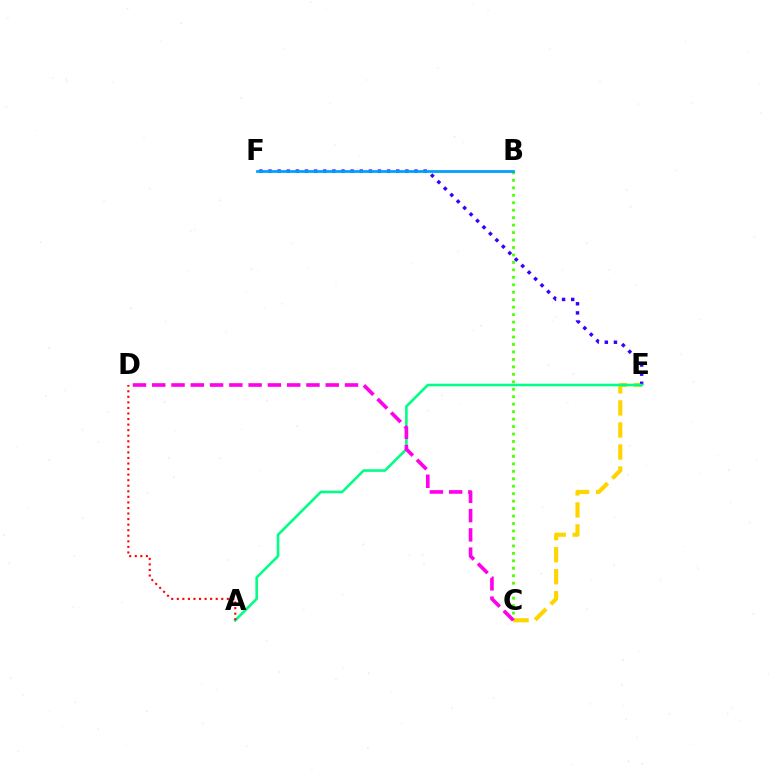{('C', 'E'): [{'color': '#ffd500', 'line_style': 'dashed', 'thickness': 2.99}], ('E', 'F'): [{'color': '#3700ff', 'line_style': 'dotted', 'thickness': 2.48}], ('B', 'C'): [{'color': '#4fff00', 'line_style': 'dotted', 'thickness': 2.03}], ('A', 'E'): [{'color': '#00ff86', 'line_style': 'solid', 'thickness': 1.87}], ('B', 'F'): [{'color': '#009eff', 'line_style': 'solid', 'thickness': 1.97}], ('C', 'D'): [{'color': '#ff00ed', 'line_style': 'dashed', 'thickness': 2.62}], ('A', 'D'): [{'color': '#ff0000', 'line_style': 'dotted', 'thickness': 1.51}]}